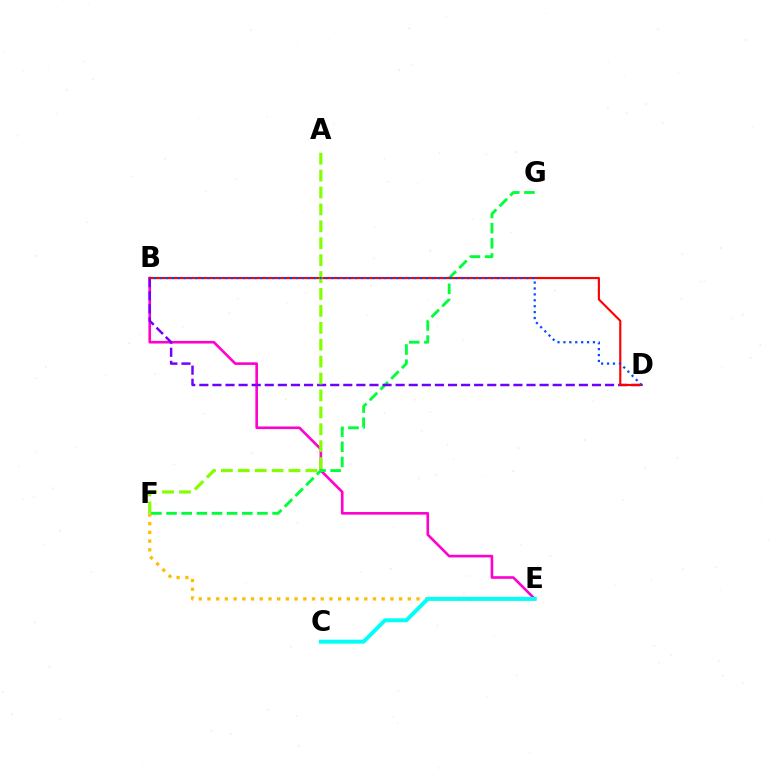{('B', 'E'): [{'color': '#ff00cf', 'line_style': 'solid', 'thickness': 1.89}], ('E', 'F'): [{'color': '#ffbd00', 'line_style': 'dotted', 'thickness': 2.37}], ('F', 'G'): [{'color': '#00ff39', 'line_style': 'dashed', 'thickness': 2.06}], ('C', 'E'): [{'color': '#00fff6', 'line_style': 'solid', 'thickness': 2.84}], ('B', 'D'): [{'color': '#7200ff', 'line_style': 'dashed', 'thickness': 1.78}, {'color': '#ff0000', 'line_style': 'solid', 'thickness': 1.54}, {'color': '#004bff', 'line_style': 'dotted', 'thickness': 1.61}], ('A', 'F'): [{'color': '#84ff00', 'line_style': 'dashed', 'thickness': 2.3}]}